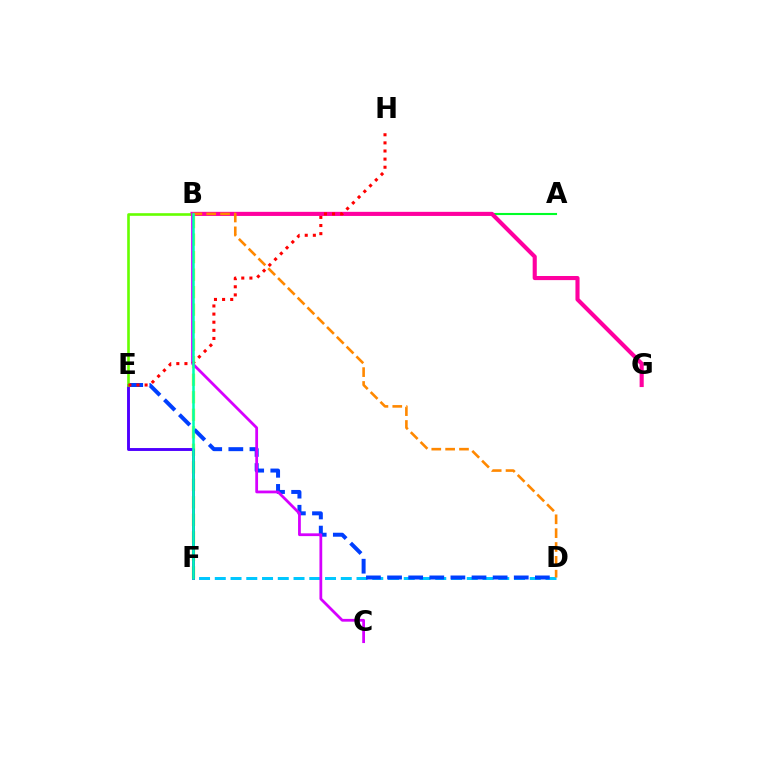{('A', 'B'): [{'color': '#00ff27', 'line_style': 'solid', 'thickness': 1.51}], ('B', 'G'): [{'color': '#ff00a0', 'line_style': 'solid', 'thickness': 2.96}], ('B', 'F'): [{'color': '#eeff00', 'line_style': 'dashed', 'thickness': 2.38}, {'color': '#00ffaf', 'line_style': 'solid', 'thickness': 1.83}], ('D', 'F'): [{'color': '#00c7ff', 'line_style': 'dashed', 'thickness': 2.14}], ('E', 'F'): [{'color': '#4f00ff', 'line_style': 'solid', 'thickness': 2.09}], ('D', 'E'): [{'color': '#003fff', 'line_style': 'dashed', 'thickness': 2.87}], ('B', 'E'): [{'color': '#66ff00', 'line_style': 'solid', 'thickness': 1.89}], ('B', 'C'): [{'color': '#d600ff', 'line_style': 'solid', 'thickness': 2.0}], ('E', 'H'): [{'color': '#ff0000', 'line_style': 'dotted', 'thickness': 2.21}], ('B', 'D'): [{'color': '#ff8800', 'line_style': 'dashed', 'thickness': 1.88}]}